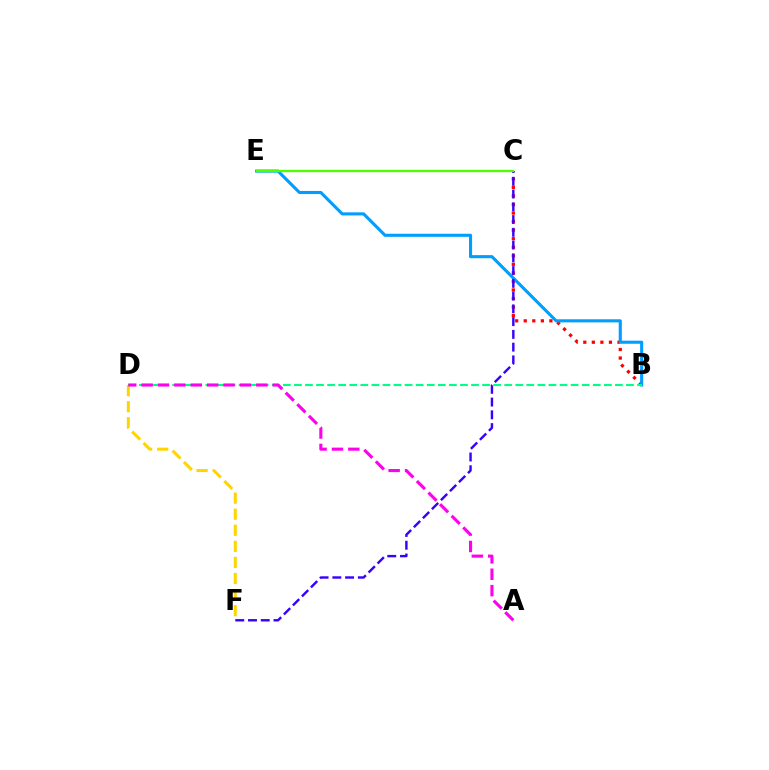{('B', 'C'): [{'color': '#ff0000', 'line_style': 'dotted', 'thickness': 2.32}], ('D', 'F'): [{'color': '#ffd500', 'line_style': 'dashed', 'thickness': 2.18}], ('B', 'E'): [{'color': '#009eff', 'line_style': 'solid', 'thickness': 2.23}], ('B', 'D'): [{'color': '#00ff86', 'line_style': 'dashed', 'thickness': 1.5}], ('C', 'F'): [{'color': '#3700ff', 'line_style': 'dashed', 'thickness': 1.73}], ('C', 'E'): [{'color': '#4fff00', 'line_style': 'solid', 'thickness': 1.66}], ('A', 'D'): [{'color': '#ff00ed', 'line_style': 'dashed', 'thickness': 2.23}]}